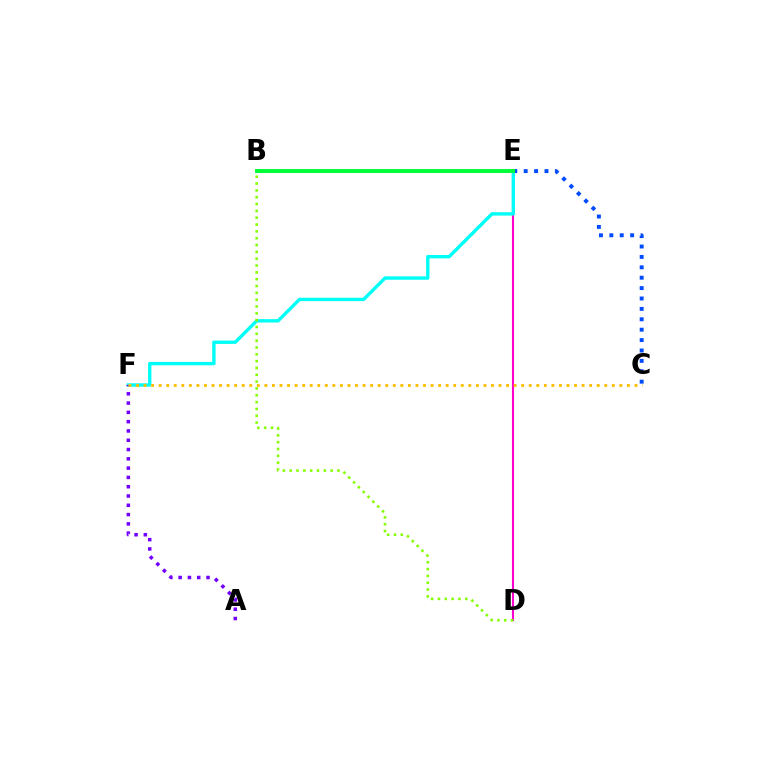{('D', 'E'): [{'color': '#ff00cf', 'line_style': 'solid', 'thickness': 1.51}], ('E', 'F'): [{'color': '#00fff6', 'line_style': 'solid', 'thickness': 2.44}], ('C', 'E'): [{'color': '#004bff', 'line_style': 'dotted', 'thickness': 2.82}], ('B', 'E'): [{'color': '#ff0000', 'line_style': 'solid', 'thickness': 1.95}, {'color': '#00ff39', 'line_style': 'solid', 'thickness': 2.86}], ('B', 'D'): [{'color': '#84ff00', 'line_style': 'dotted', 'thickness': 1.86}], ('A', 'F'): [{'color': '#7200ff', 'line_style': 'dotted', 'thickness': 2.52}], ('C', 'F'): [{'color': '#ffbd00', 'line_style': 'dotted', 'thickness': 2.05}]}